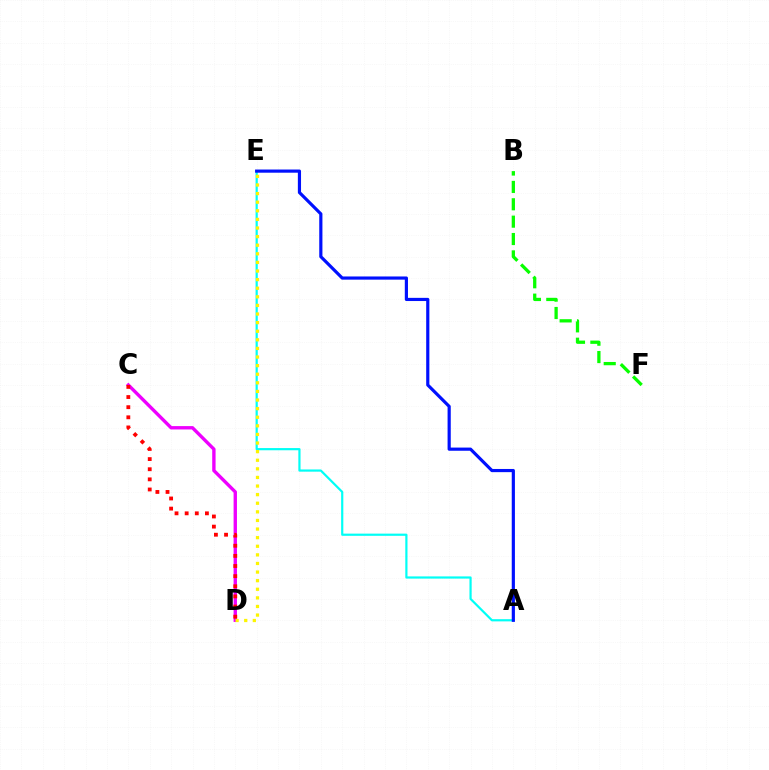{('C', 'D'): [{'color': '#ee00ff', 'line_style': 'solid', 'thickness': 2.42}, {'color': '#ff0000', 'line_style': 'dotted', 'thickness': 2.75}], ('A', 'E'): [{'color': '#00fff6', 'line_style': 'solid', 'thickness': 1.58}, {'color': '#0010ff', 'line_style': 'solid', 'thickness': 2.29}], ('B', 'F'): [{'color': '#08ff00', 'line_style': 'dashed', 'thickness': 2.36}], ('D', 'E'): [{'color': '#fcf500', 'line_style': 'dotted', 'thickness': 2.34}]}